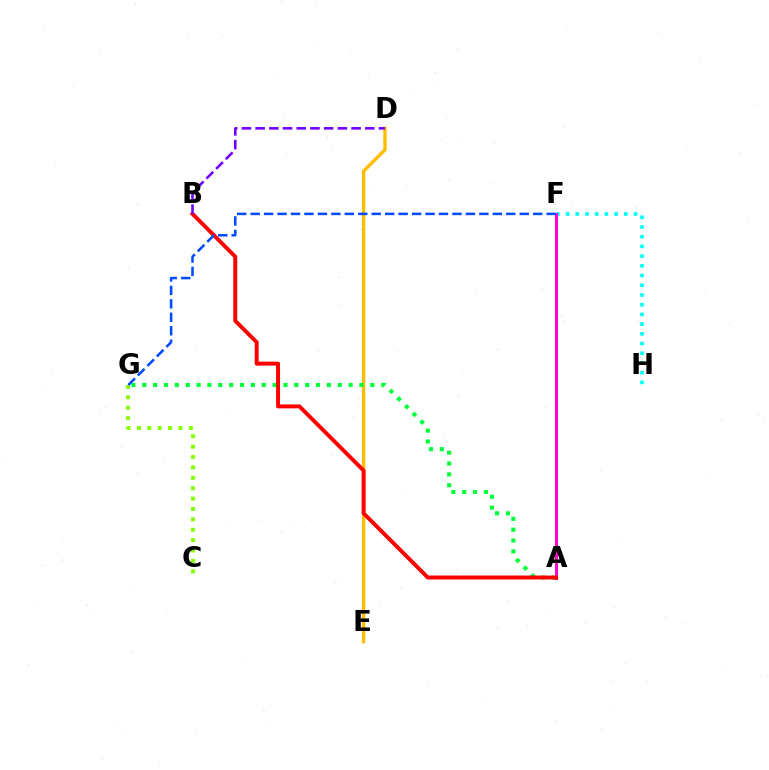{('D', 'E'): [{'color': '#ffbd00', 'line_style': 'solid', 'thickness': 2.43}], ('A', 'G'): [{'color': '#00ff39', 'line_style': 'dotted', 'thickness': 2.95}], ('C', 'G'): [{'color': '#84ff00', 'line_style': 'dotted', 'thickness': 2.82}], ('F', 'H'): [{'color': '#00fff6', 'line_style': 'dotted', 'thickness': 2.64}], ('A', 'F'): [{'color': '#ff00cf', 'line_style': 'solid', 'thickness': 2.16}], ('A', 'B'): [{'color': '#ff0000', 'line_style': 'solid', 'thickness': 2.84}], ('F', 'G'): [{'color': '#004bff', 'line_style': 'dashed', 'thickness': 1.83}], ('B', 'D'): [{'color': '#7200ff', 'line_style': 'dashed', 'thickness': 1.86}]}